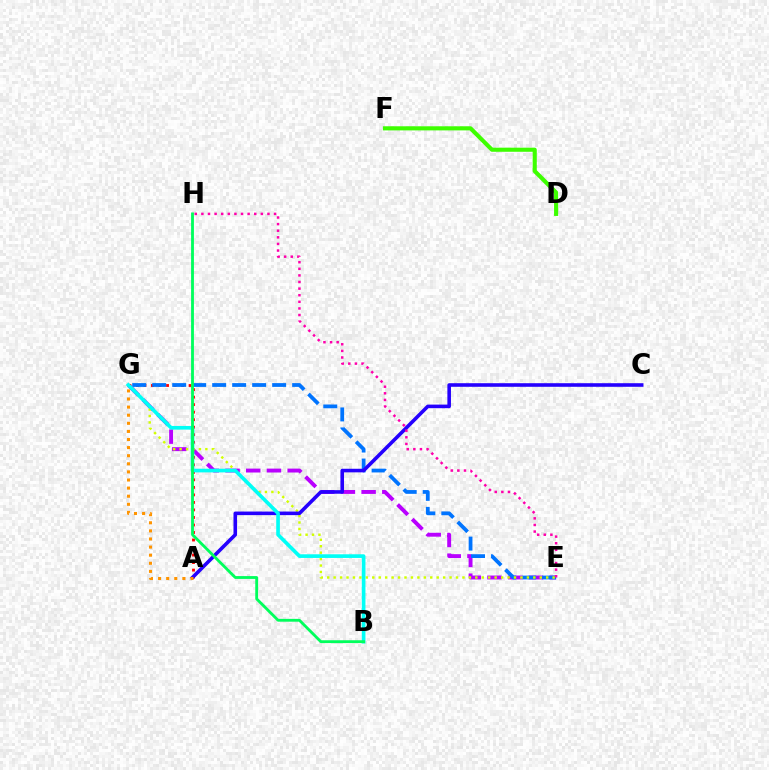{('E', 'G'): [{'color': '#b900ff', 'line_style': 'dashed', 'thickness': 2.81}, {'color': '#0074ff', 'line_style': 'dashed', 'thickness': 2.72}, {'color': '#d1ff00', 'line_style': 'dotted', 'thickness': 1.75}], ('A', 'G'): [{'color': '#ff0000', 'line_style': 'dotted', 'thickness': 2.04}, {'color': '#ff9400', 'line_style': 'dotted', 'thickness': 2.2}], ('A', 'C'): [{'color': '#2500ff', 'line_style': 'solid', 'thickness': 2.58}], ('B', 'G'): [{'color': '#00fff6', 'line_style': 'solid', 'thickness': 2.63}], ('E', 'H'): [{'color': '#ff00ac', 'line_style': 'dotted', 'thickness': 1.8}], ('B', 'H'): [{'color': '#00ff5c', 'line_style': 'solid', 'thickness': 2.04}], ('D', 'F'): [{'color': '#3dff00', 'line_style': 'solid', 'thickness': 2.96}]}